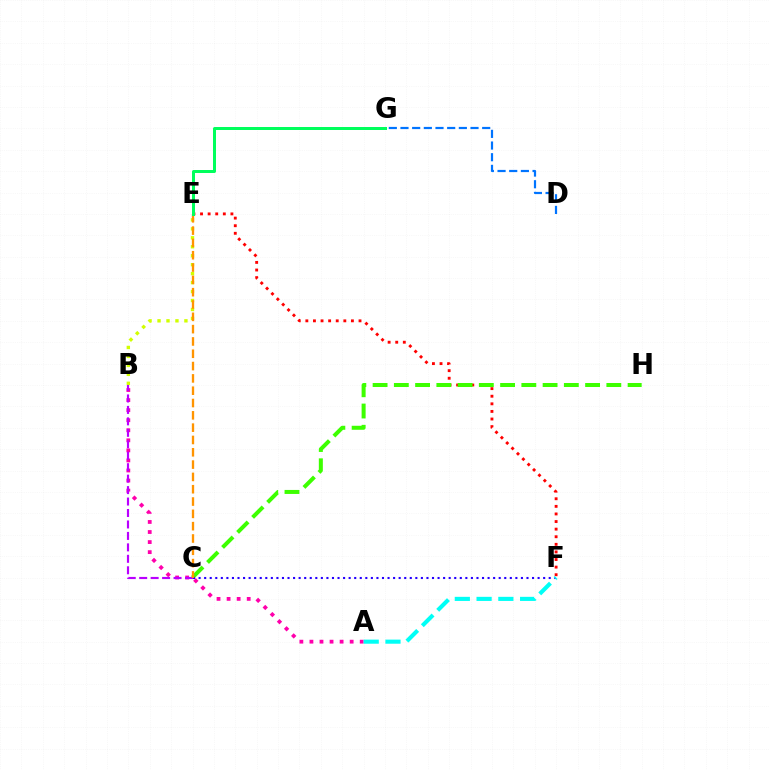{('E', 'F'): [{'color': '#ff0000', 'line_style': 'dotted', 'thickness': 2.06}], ('C', 'H'): [{'color': '#3dff00', 'line_style': 'dashed', 'thickness': 2.89}], ('A', 'B'): [{'color': '#ff00ac', 'line_style': 'dotted', 'thickness': 2.73}], ('C', 'F'): [{'color': '#2500ff', 'line_style': 'dotted', 'thickness': 1.51}], ('B', 'E'): [{'color': '#d1ff00', 'line_style': 'dotted', 'thickness': 2.43}], ('B', 'C'): [{'color': '#b900ff', 'line_style': 'dashed', 'thickness': 1.56}], ('A', 'F'): [{'color': '#00fff6', 'line_style': 'dashed', 'thickness': 2.96}], ('D', 'G'): [{'color': '#0074ff', 'line_style': 'dashed', 'thickness': 1.59}], ('C', 'E'): [{'color': '#ff9400', 'line_style': 'dashed', 'thickness': 1.67}], ('E', 'G'): [{'color': '#00ff5c', 'line_style': 'solid', 'thickness': 2.16}]}